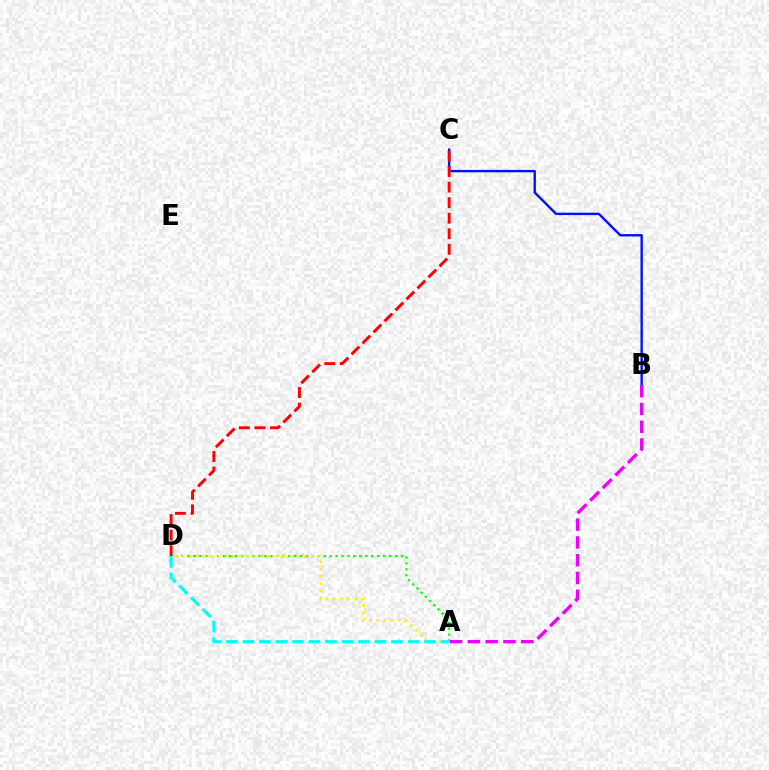{('A', 'D'): [{'color': '#08ff00', 'line_style': 'dotted', 'thickness': 1.61}, {'color': '#fcf500', 'line_style': 'dotted', 'thickness': 1.95}, {'color': '#00fff6', 'line_style': 'dashed', 'thickness': 2.24}], ('B', 'C'): [{'color': '#0010ff', 'line_style': 'solid', 'thickness': 1.71}], ('C', 'D'): [{'color': '#ff0000', 'line_style': 'dashed', 'thickness': 2.11}], ('A', 'B'): [{'color': '#ee00ff', 'line_style': 'dashed', 'thickness': 2.42}]}